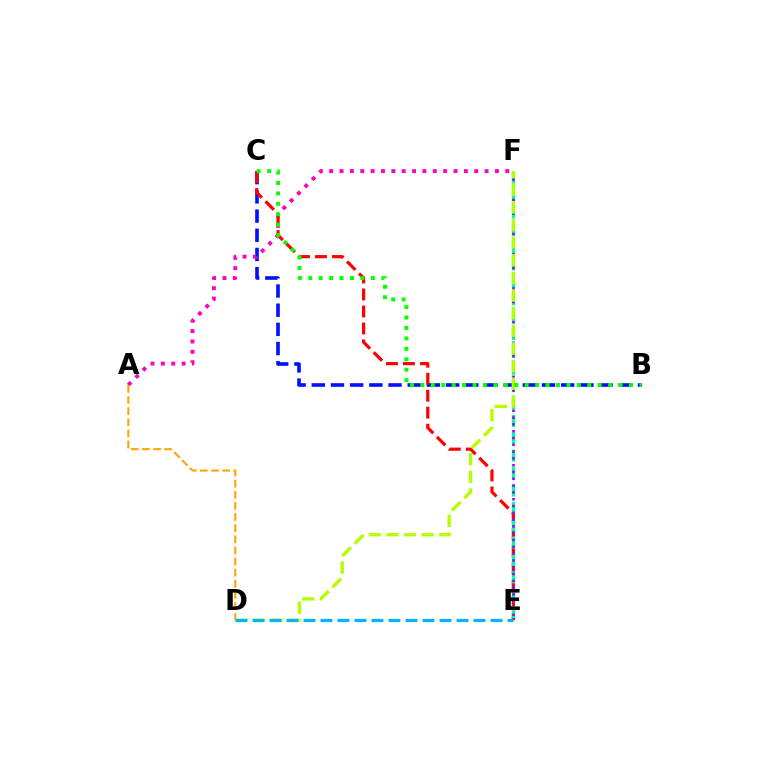{('B', 'C'): [{'color': '#0010ff', 'line_style': 'dashed', 'thickness': 2.61}, {'color': '#08ff00', 'line_style': 'dotted', 'thickness': 2.83}], ('A', 'F'): [{'color': '#ff00bd', 'line_style': 'dotted', 'thickness': 2.81}], ('C', 'E'): [{'color': '#ff0000', 'line_style': 'dashed', 'thickness': 2.31}], ('E', 'F'): [{'color': '#00ff9d', 'line_style': 'dashed', 'thickness': 2.36}, {'color': '#9b00ff', 'line_style': 'dotted', 'thickness': 1.85}], ('A', 'D'): [{'color': '#ffa500', 'line_style': 'dashed', 'thickness': 1.51}], ('D', 'F'): [{'color': '#b3ff00', 'line_style': 'dashed', 'thickness': 2.39}], ('D', 'E'): [{'color': '#00b5ff', 'line_style': 'dashed', 'thickness': 2.31}]}